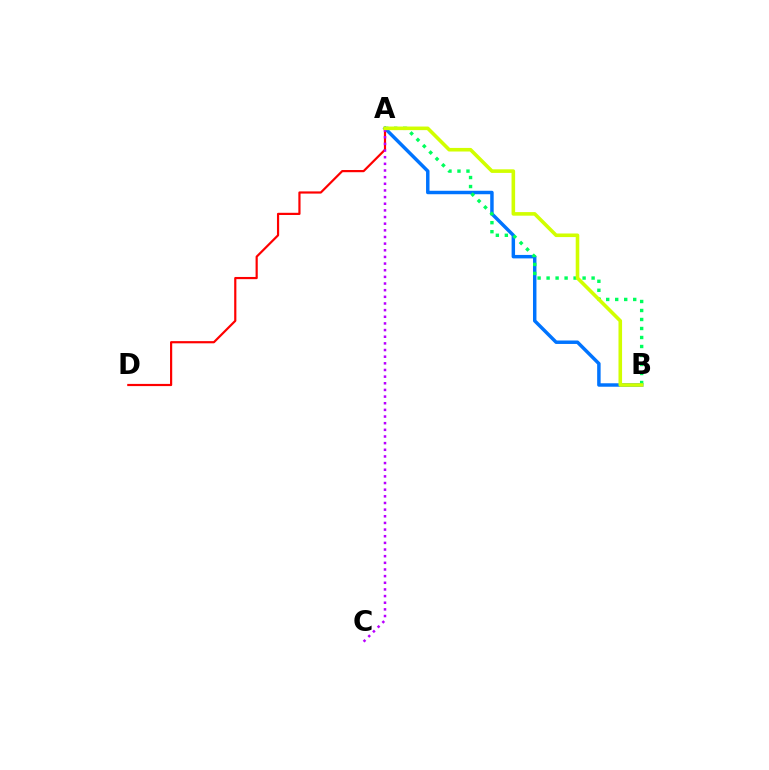{('A', 'B'): [{'color': '#0074ff', 'line_style': 'solid', 'thickness': 2.49}, {'color': '#00ff5c', 'line_style': 'dotted', 'thickness': 2.45}, {'color': '#d1ff00', 'line_style': 'solid', 'thickness': 2.58}], ('A', 'D'): [{'color': '#ff0000', 'line_style': 'solid', 'thickness': 1.58}], ('A', 'C'): [{'color': '#b900ff', 'line_style': 'dotted', 'thickness': 1.81}]}